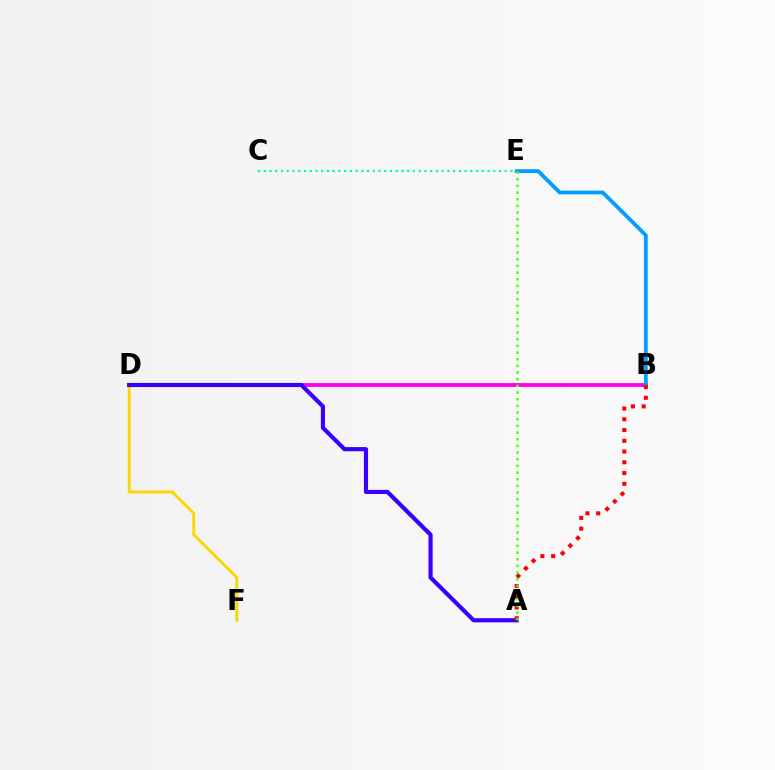{('B', 'D'): [{'color': '#ff00ed', 'line_style': 'solid', 'thickness': 2.77}], ('D', 'F'): [{'color': '#ffd500', 'line_style': 'solid', 'thickness': 2.07}], ('A', 'D'): [{'color': '#3700ff', 'line_style': 'solid', 'thickness': 2.99}], ('B', 'E'): [{'color': '#009eff', 'line_style': 'solid', 'thickness': 2.72}], ('A', 'B'): [{'color': '#ff0000', 'line_style': 'dotted', 'thickness': 2.92}], ('C', 'E'): [{'color': '#00ff86', 'line_style': 'dotted', 'thickness': 1.56}], ('A', 'E'): [{'color': '#4fff00', 'line_style': 'dotted', 'thickness': 1.81}]}